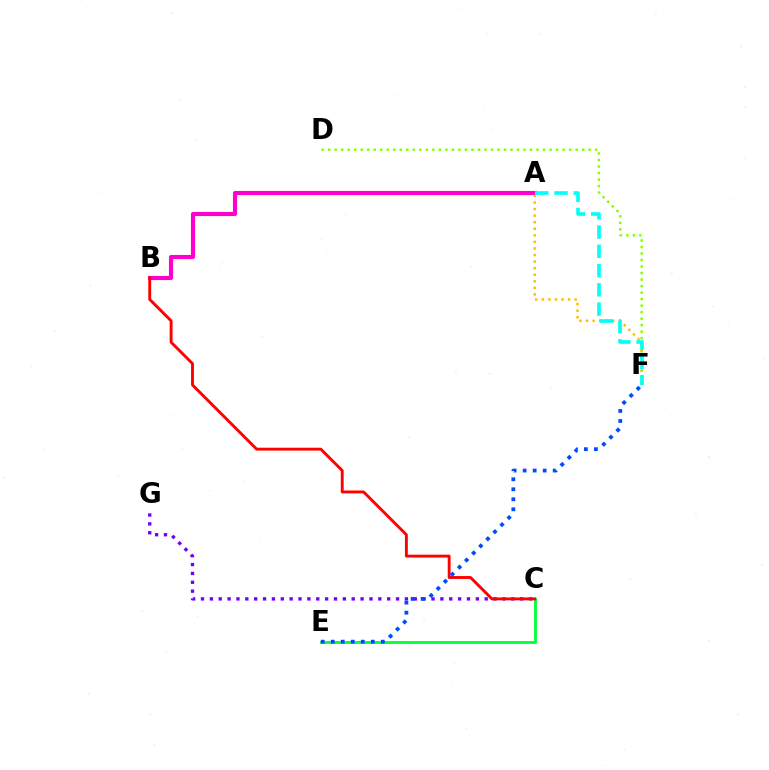{('C', 'G'): [{'color': '#7200ff', 'line_style': 'dotted', 'thickness': 2.41}], ('D', 'F'): [{'color': '#84ff00', 'line_style': 'dotted', 'thickness': 1.77}], ('C', 'E'): [{'color': '#00ff39', 'line_style': 'solid', 'thickness': 2.03}], ('A', 'B'): [{'color': '#ff00cf', 'line_style': 'solid', 'thickness': 2.97}], ('B', 'C'): [{'color': '#ff0000', 'line_style': 'solid', 'thickness': 2.08}], ('A', 'F'): [{'color': '#ffbd00', 'line_style': 'dotted', 'thickness': 1.78}, {'color': '#00fff6', 'line_style': 'dashed', 'thickness': 2.62}], ('E', 'F'): [{'color': '#004bff', 'line_style': 'dotted', 'thickness': 2.72}]}